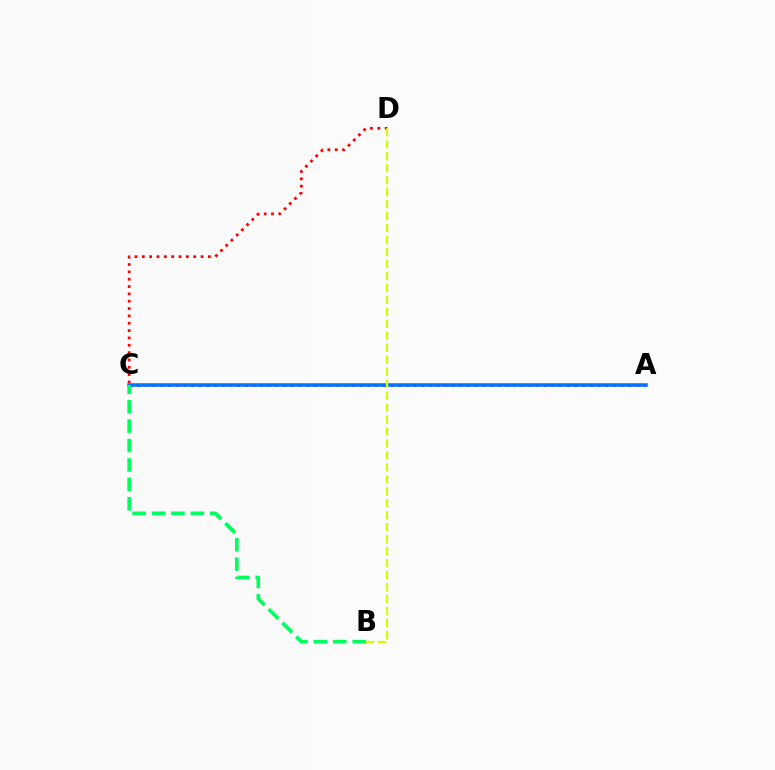{('A', 'C'): [{'color': '#b900ff', 'line_style': 'dotted', 'thickness': 2.08}, {'color': '#0074ff', 'line_style': 'solid', 'thickness': 2.55}], ('C', 'D'): [{'color': '#ff0000', 'line_style': 'dotted', 'thickness': 1.99}], ('B', 'D'): [{'color': '#d1ff00', 'line_style': 'dashed', 'thickness': 1.63}], ('B', 'C'): [{'color': '#00ff5c', 'line_style': 'dashed', 'thickness': 2.64}]}